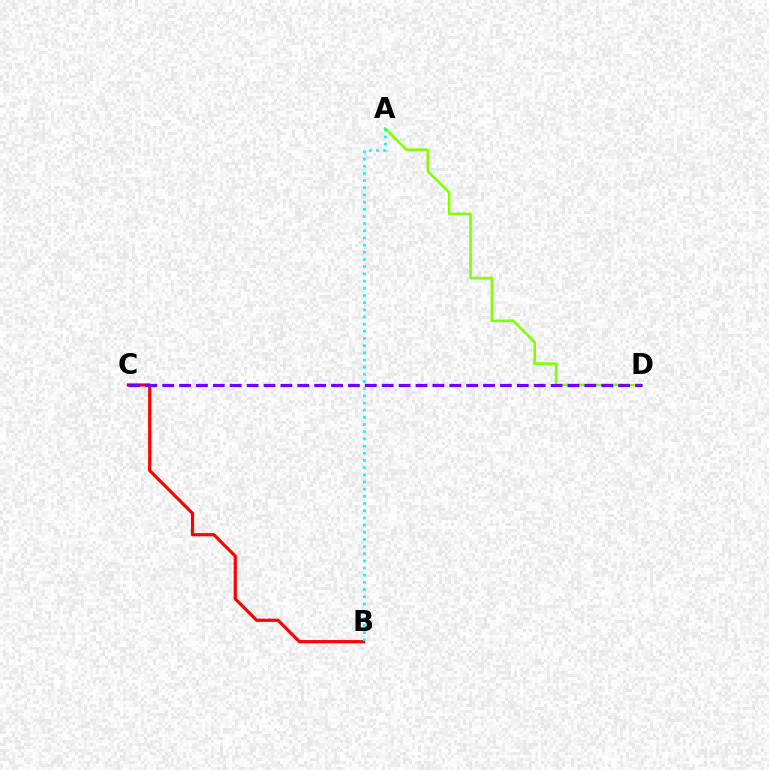{('A', 'D'): [{'color': '#84ff00', 'line_style': 'solid', 'thickness': 1.86}], ('B', 'C'): [{'color': '#ff0000', 'line_style': 'solid', 'thickness': 2.3}], ('C', 'D'): [{'color': '#7200ff', 'line_style': 'dashed', 'thickness': 2.29}], ('A', 'B'): [{'color': '#00fff6', 'line_style': 'dotted', 'thickness': 1.95}]}